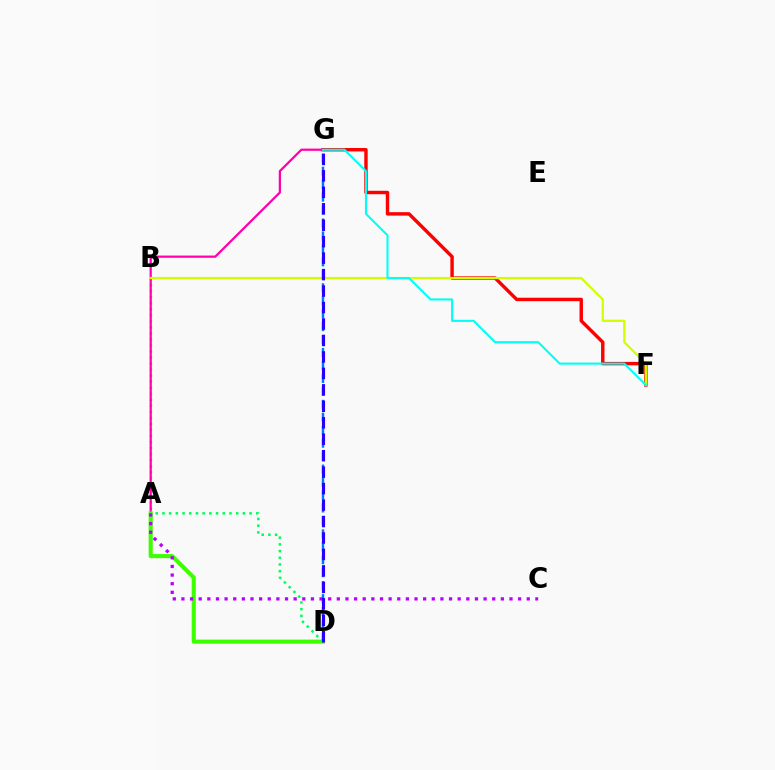{('F', 'G'): [{'color': '#ff0000', 'line_style': 'solid', 'thickness': 2.47}, {'color': '#00fff6', 'line_style': 'solid', 'thickness': 1.51}], ('A', 'B'): [{'color': '#ff9400', 'line_style': 'dotted', 'thickness': 1.64}], ('A', 'G'): [{'color': '#ff00ac', 'line_style': 'solid', 'thickness': 1.61}], ('B', 'F'): [{'color': '#d1ff00', 'line_style': 'solid', 'thickness': 1.63}], ('A', 'D'): [{'color': '#3dff00', 'line_style': 'solid', 'thickness': 2.94}, {'color': '#00ff5c', 'line_style': 'dotted', 'thickness': 1.82}], ('D', 'G'): [{'color': '#0074ff', 'line_style': 'dashed', 'thickness': 1.76}, {'color': '#2500ff', 'line_style': 'dashed', 'thickness': 2.24}], ('A', 'C'): [{'color': '#b900ff', 'line_style': 'dotted', 'thickness': 2.35}]}